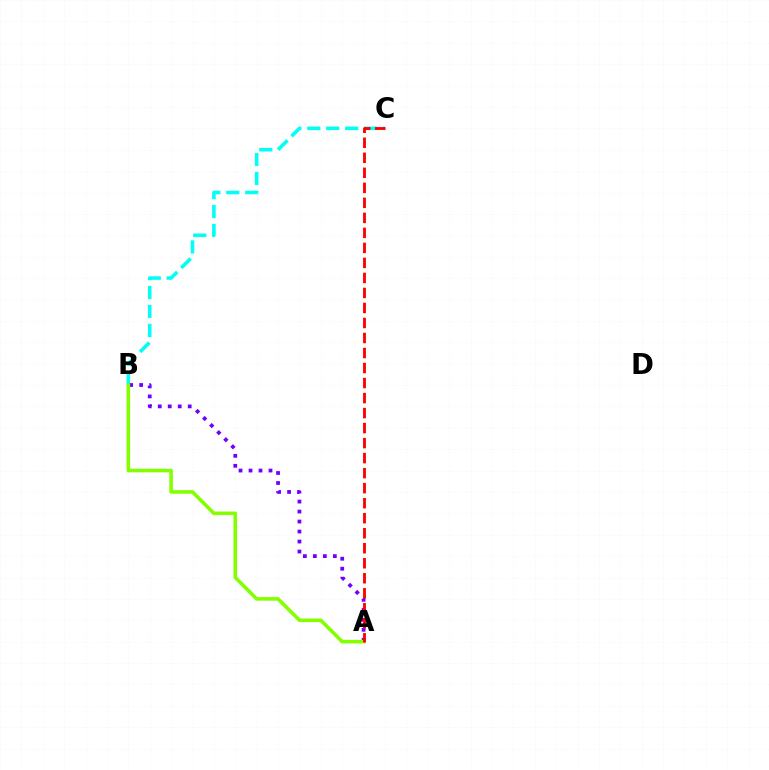{('B', 'C'): [{'color': '#00fff6', 'line_style': 'dashed', 'thickness': 2.57}], ('A', 'B'): [{'color': '#7200ff', 'line_style': 'dotted', 'thickness': 2.71}, {'color': '#84ff00', 'line_style': 'solid', 'thickness': 2.57}], ('A', 'C'): [{'color': '#ff0000', 'line_style': 'dashed', 'thickness': 2.04}]}